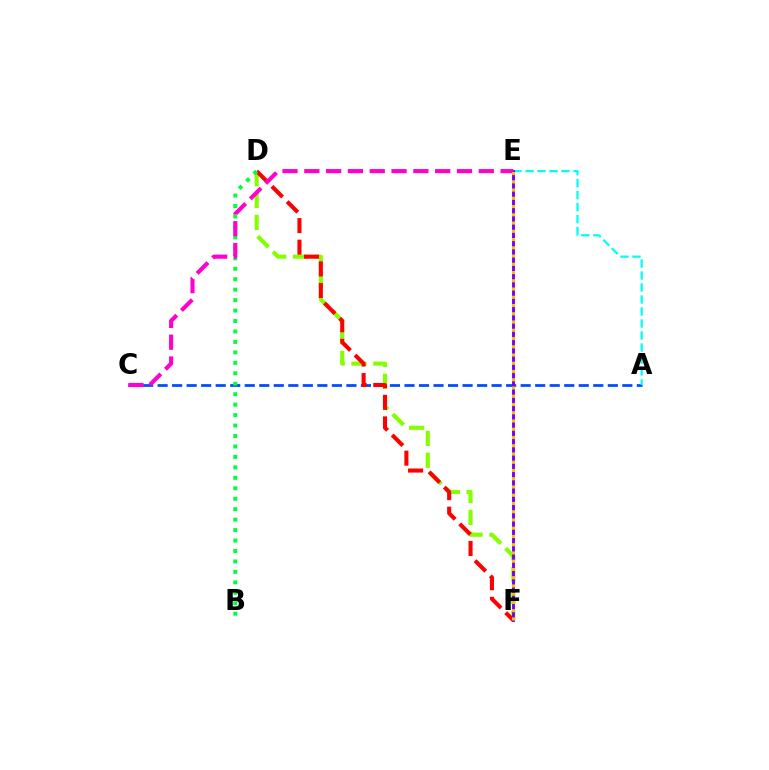{('D', 'F'): [{'color': '#84ff00', 'line_style': 'dashed', 'thickness': 2.97}, {'color': '#ff0000', 'line_style': 'dashed', 'thickness': 2.93}], ('A', 'C'): [{'color': '#004bff', 'line_style': 'dashed', 'thickness': 1.97}], ('A', 'E'): [{'color': '#00fff6', 'line_style': 'dashed', 'thickness': 1.63}], ('E', 'F'): [{'color': '#7200ff', 'line_style': 'solid', 'thickness': 2.08}, {'color': '#ffbd00', 'line_style': 'dotted', 'thickness': 2.24}], ('B', 'D'): [{'color': '#00ff39', 'line_style': 'dotted', 'thickness': 2.84}], ('C', 'E'): [{'color': '#ff00cf', 'line_style': 'dashed', 'thickness': 2.96}]}